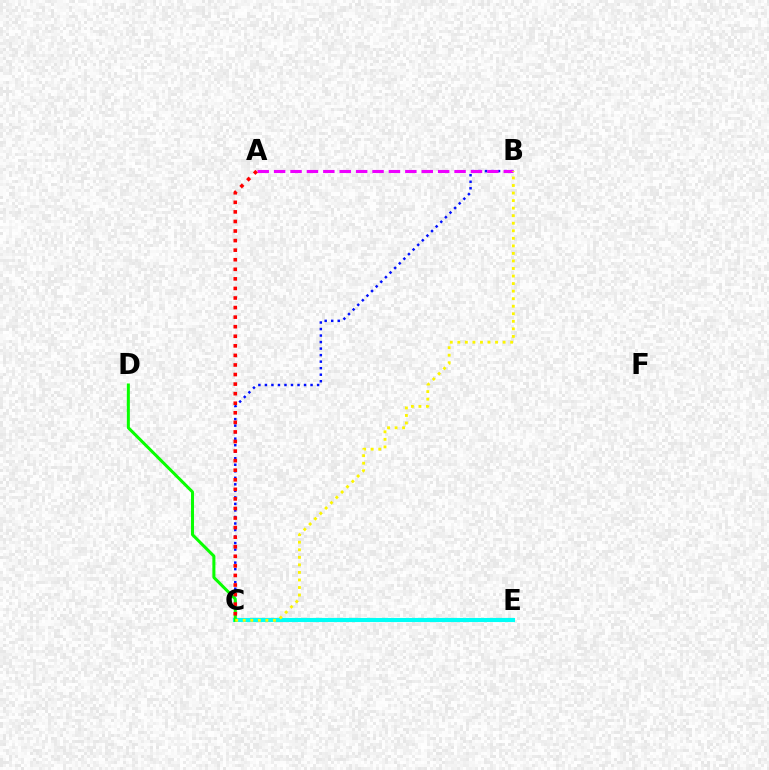{('B', 'C'): [{'color': '#0010ff', 'line_style': 'dotted', 'thickness': 1.77}, {'color': '#fcf500', 'line_style': 'dotted', 'thickness': 2.05}], ('A', 'B'): [{'color': '#ee00ff', 'line_style': 'dashed', 'thickness': 2.23}], ('C', 'E'): [{'color': '#00fff6', 'line_style': 'solid', 'thickness': 2.97}], ('C', 'D'): [{'color': '#08ff00', 'line_style': 'solid', 'thickness': 2.18}], ('A', 'C'): [{'color': '#ff0000', 'line_style': 'dotted', 'thickness': 2.6}]}